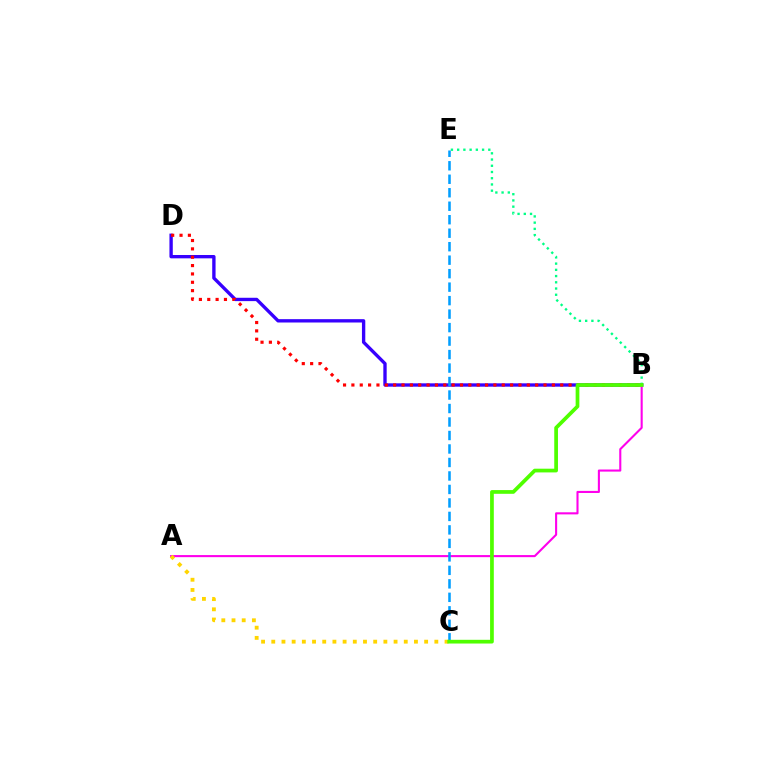{('B', 'D'): [{'color': '#3700ff', 'line_style': 'solid', 'thickness': 2.41}, {'color': '#ff0000', 'line_style': 'dotted', 'thickness': 2.27}], ('B', 'E'): [{'color': '#00ff86', 'line_style': 'dotted', 'thickness': 1.69}], ('A', 'B'): [{'color': '#ff00ed', 'line_style': 'solid', 'thickness': 1.51}], ('A', 'C'): [{'color': '#ffd500', 'line_style': 'dotted', 'thickness': 2.77}], ('C', 'E'): [{'color': '#009eff', 'line_style': 'dashed', 'thickness': 1.83}], ('B', 'C'): [{'color': '#4fff00', 'line_style': 'solid', 'thickness': 2.68}]}